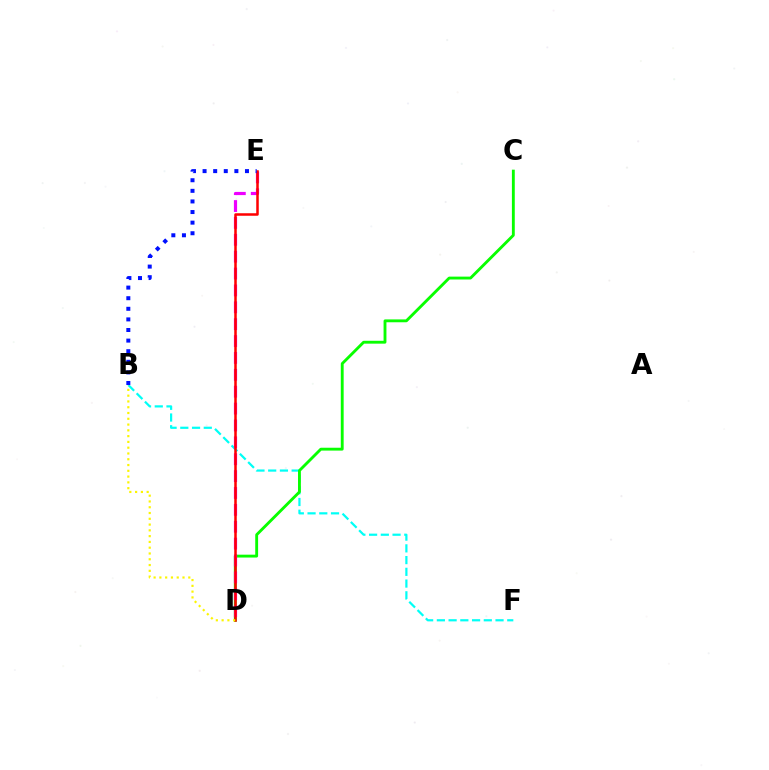{('B', 'F'): [{'color': '#00fff6', 'line_style': 'dashed', 'thickness': 1.59}], ('C', 'D'): [{'color': '#08ff00', 'line_style': 'solid', 'thickness': 2.06}], ('D', 'E'): [{'color': '#ee00ff', 'line_style': 'dashed', 'thickness': 2.29}, {'color': '#ff0000', 'line_style': 'solid', 'thickness': 1.81}], ('B', 'D'): [{'color': '#fcf500', 'line_style': 'dotted', 'thickness': 1.57}], ('B', 'E'): [{'color': '#0010ff', 'line_style': 'dotted', 'thickness': 2.88}]}